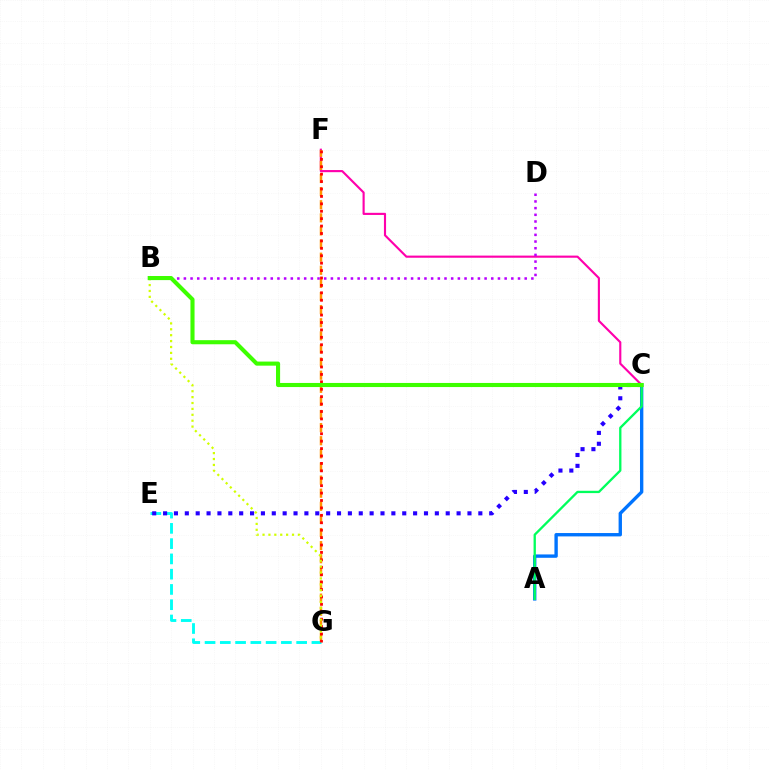{('C', 'F'): [{'color': '#ff00ac', 'line_style': 'solid', 'thickness': 1.54}], ('B', 'D'): [{'color': '#b900ff', 'line_style': 'dotted', 'thickness': 1.82}], ('E', 'G'): [{'color': '#00fff6', 'line_style': 'dashed', 'thickness': 2.07}], ('F', 'G'): [{'color': '#ff9400', 'line_style': 'dashed', 'thickness': 1.78}, {'color': '#ff0000', 'line_style': 'dotted', 'thickness': 2.02}], ('A', 'C'): [{'color': '#0074ff', 'line_style': 'solid', 'thickness': 2.42}, {'color': '#00ff5c', 'line_style': 'solid', 'thickness': 1.67}], ('B', 'G'): [{'color': '#d1ff00', 'line_style': 'dotted', 'thickness': 1.6}], ('C', 'E'): [{'color': '#2500ff', 'line_style': 'dotted', 'thickness': 2.95}], ('B', 'C'): [{'color': '#3dff00', 'line_style': 'solid', 'thickness': 2.95}]}